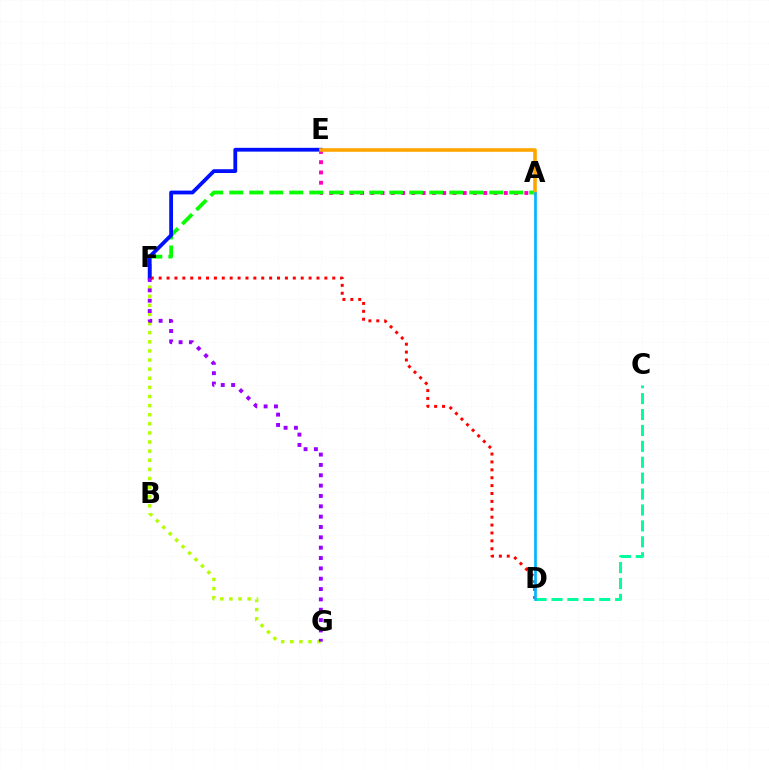{('A', 'E'): [{'color': '#ff00bd', 'line_style': 'dotted', 'thickness': 2.79}, {'color': '#ffa500', 'line_style': 'solid', 'thickness': 2.6}], ('F', 'G'): [{'color': '#b3ff00', 'line_style': 'dotted', 'thickness': 2.48}, {'color': '#9b00ff', 'line_style': 'dotted', 'thickness': 2.81}], ('C', 'D'): [{'color': '#00ff9d', 'line_style': 'dashed', 'thickness': 2.16}], ('D', 'F'): [{'color': '#ff0000', 'line_style': 'dotted', 'thickness': 2.14}], ('A', 'F'): [{'color': '#08ff00', 'line_style': 'dashed', 'thickness': 2.72}], ('E', 'F'): [{'color': '#0010ff', 'line_style': 'solid', 'thickness': 2.73}], ('A', 'D'): [{'color': '#00b5ff', 'line_style': 'solid', 'thickness': 1.93}]}